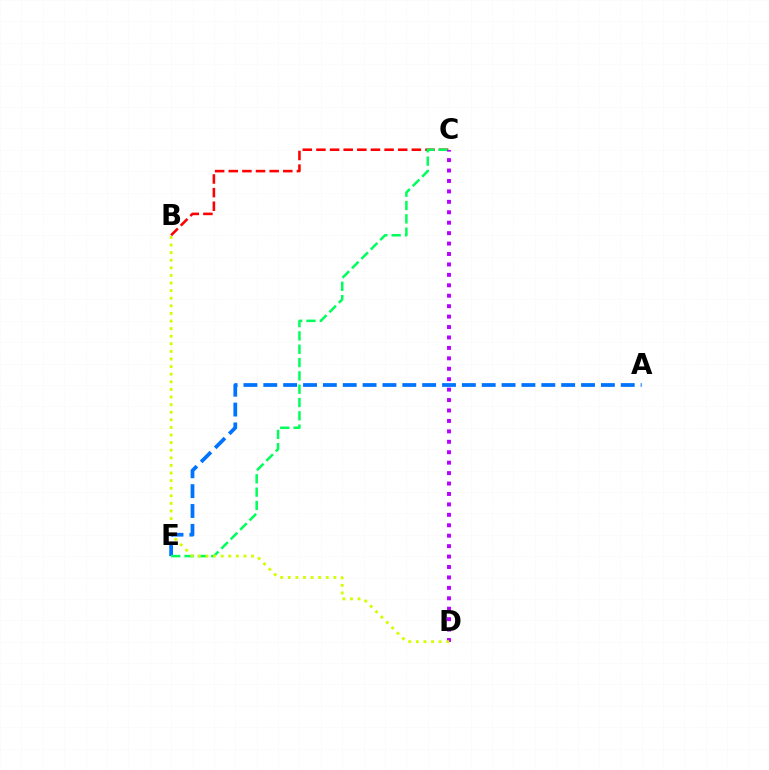{('A', 'E'): [{'color': '#0074ff', 'line_style': 'dashed', 'thickness': 2.7}], ('B', 'C'): [{'color': '#ff0000', 'line_style': 'dashed', 'thickness': 1.85}], ('C', 'E'): [{'color': '#00ff5c', 'line_style': 'dashed', 'thickness': 1.81}], ('C', 'D'): [{'color': '#b900ff', 'line_style': 'dotted', 'thickness': 2.83}], ('B', 'D'): [{'color': '#d1ff00', 'line_style': 'dotted', 'thickness': 2.06}]}